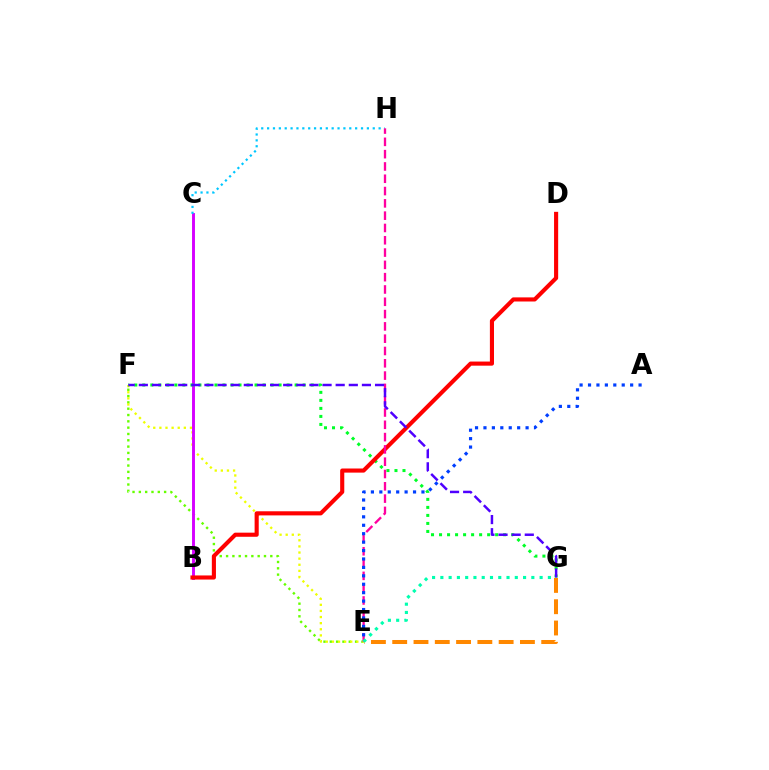{('E', 'F'): [{'color': '#66ff00', 'line_style': 'dotted', 'thickness': 1.72}, {'color': '#eeff00', 'line_style': 'dotted', 'thickness': 1.66}], ('E', 'G'): [{'color': '#ff8800', 'line_style': 'dashed', 'thickness': 2.89}, {'color': '#00ffaf', 'line_style': 'dotted', 'thickness': 2.25}], ('B', 'C'): [{'color': '#d600ff', 'line_style': 'solid', 'thickness': 2.1}], ('C', 'H'): [{'color': '#00c7ff', 'line_style': 'dotted', 'thickness': 1.59}], ('F', 'G'): [{'color': '#00ff27', 'line_style': 'dotted', 'thickness': 2.18}, {'color': '#4f00ff', 'line_style': 'dashed', 'thickness': 1.78}], ('B', 'D'): [{'color': '#ff0000', 'line_style': 'solid', 'thickness': 2.96}], ('E', 'H'): [{'color': '#ff00a0', 'line_style': 'dashed', 'thickness': 1.67}], ('A', 'E'): [{'color': '#003fff', 'line_style': 'dotted', 'thickness': 2.29}]}